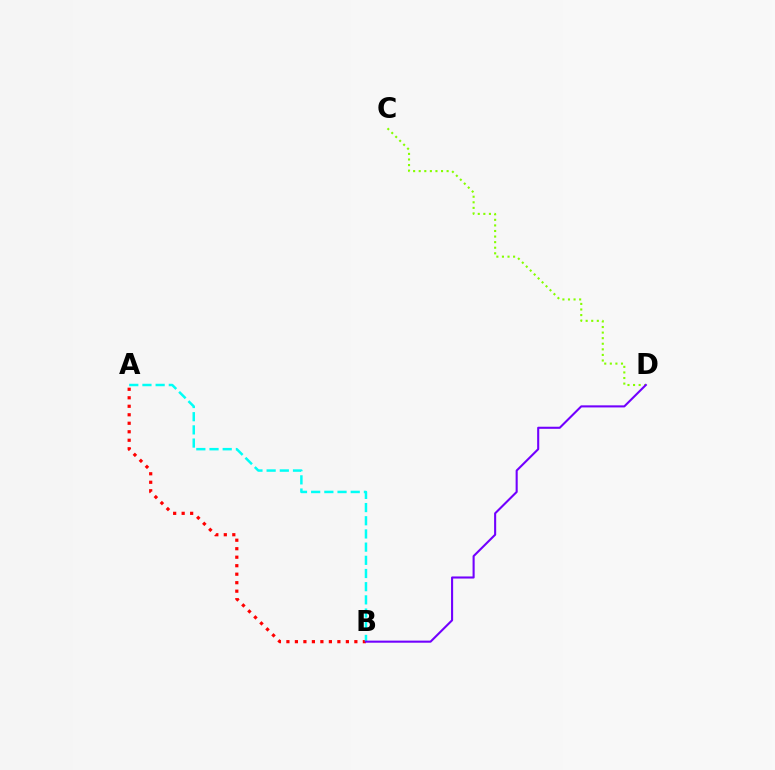{('C', 'D'): [{'color': '#84ff00', 'line_style': 'dotted', 'thickness': 1.52}], ('A', 'B'): [{'color': '#ff0000', 'line_style': 'dotted', 'thickness': 2.31}, {'color': '#00fff6', 'line_style': 'dashed', 'thickness': 1.79}], ('B', 'D'): [{'color': '#7200ff', 'line_style': 'solid', 'thickness': 1.51}]}